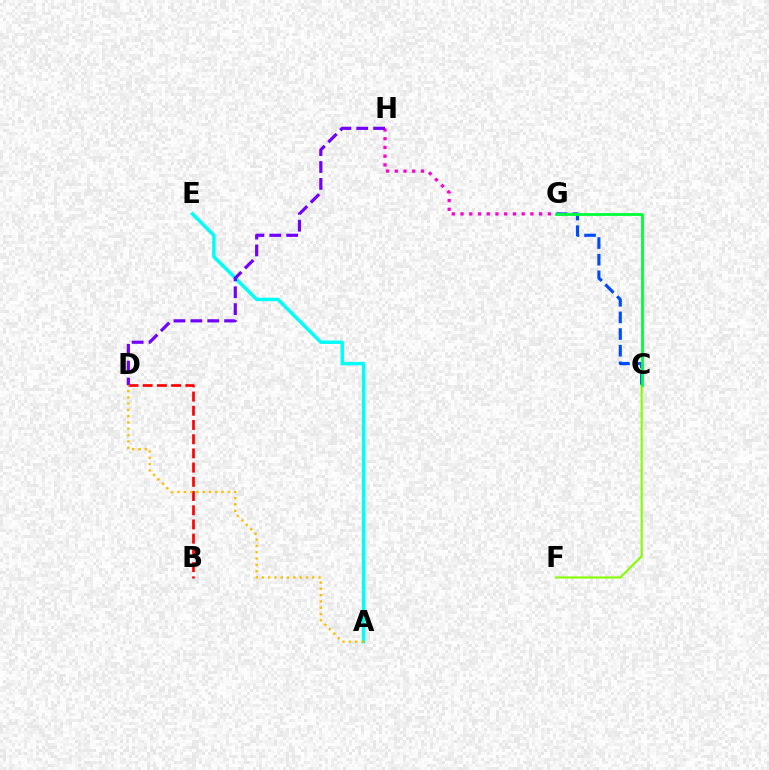{('A', 'E'): [{'color': '#00fff6', 'line_style': 'solid', 'thickness': 2.51}], ('G', 'H'): [{'color': '#ff00cf', 'line_style': 'dotted', 'thickness': 2.37}], ('C', 'G'): [{'color': '#004bff', 'line_style': 'dashed', 'thickness': 2.26}, {'color': '#00ff39', 'line_style': 'solid', 'thickness': 2.02}], ('B', 'D'): [{'color': '#ff0000', 'line_style': 'dashed', 'thickness': 1.93}], ('C', 'F'): [{'color': '#84ff00', 'line_style': 'solid', 'thickness': 1.52}], ('D', 'H'): [{'color': '#7200ff', 'line_style': 'dashed', 'thickness': 2.29}], ('A', 'D'): [{'color': '#ffbd00', 'line_style': 'dotted', 'thickness': 1.71}]}